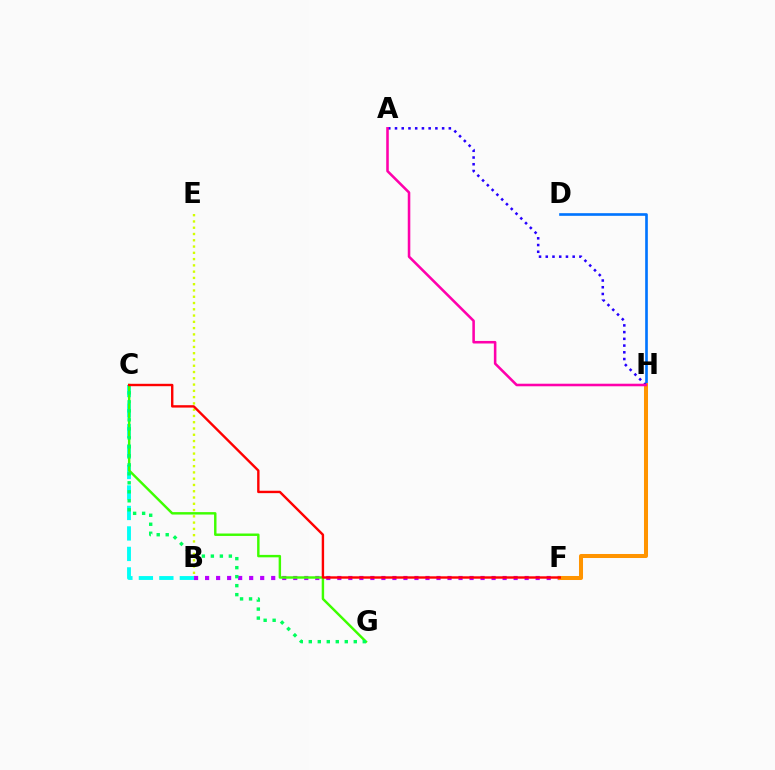{('D', 'H'): [{'color': '#0074ff', 'line_style': 'solid', 'thickness': 1.91}], ('B', 'C'): [{'color': '#00fff6', 'line_style': 'dashed', 'thickness': 2.78}], ('B', 'F'): [{'color': '#b900ff', 'line_style': 'dotted', 'thickness': 2.99}], ('F', 'H'): [{'color': '#ff9400', 'line_style': 'solid', 'thickness': 2.9}], ('A', 'H'): [{'color': '#2500ff', 'line_style': 'dotted', 'thickness': 1.83}, {'color': '#ff00ac', 'line_style': 'solid', 'thickness': 1.84}], ('C', 'G'): [{'color': '#3dff00', 'line_style': 'solid', 'thickness': 1.75}, {'color': '#00ff5c', 'line_style': 'dotted', 'thickness': 2.44}], ('B', 'E'): [{'color': '#d1ff00', 'line_style': 'dotted', 'thickness': 1.7}], ('C', 'F'): [{'color': '#ff0000', 'line_style': 'solid', 'thickness': 1.73}]}